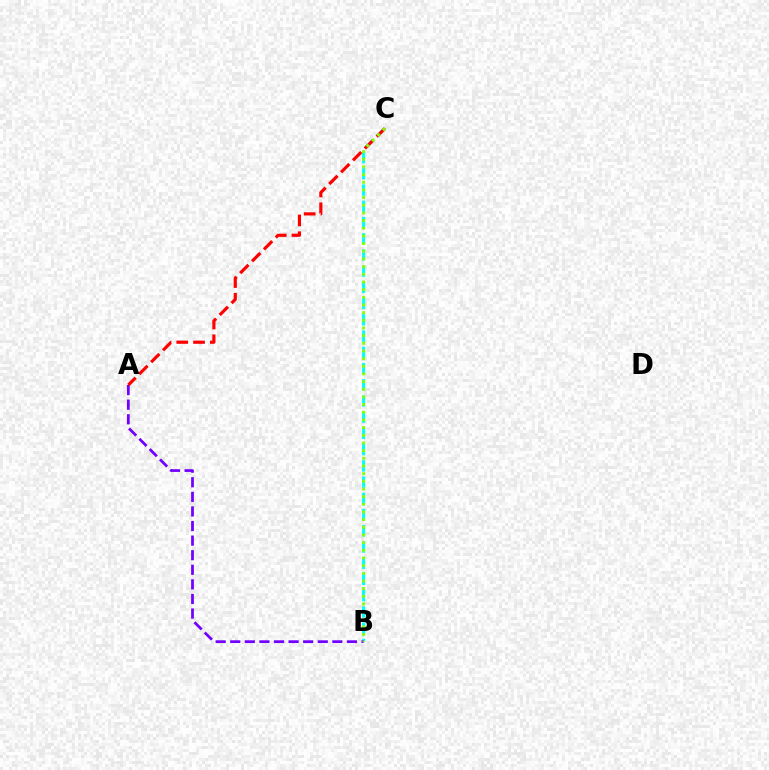{('B', 'C'): [{'color': '#00fff6', 'line_style': 'dashed', 'thickness': 2.2}, {'color': '#84ff00', 'line_style': 'dotted', 'thickness': 2.08}], ('A', 'B'): [{'color': '#7200ff', 'line_style': 'dashed', 'thickness': 1.98}], ('A', 'C'): [{'color': '#ff0000', 'line_style': 'dashed', 'thickness': 2.28}]}